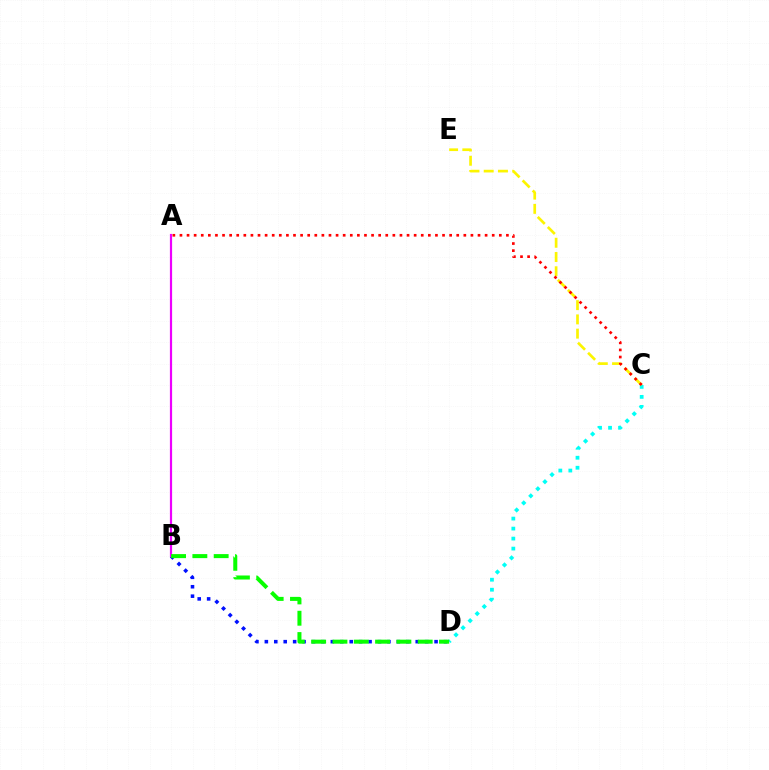{('C', 'D'): [{'color': '#00fff6', 'line_style': 'dotted', 'thickness': 2.72}], ('B', 'D'): [{'color': '#0010ff', 'line_style': 'dotted', 'thickness': 2.56}, {'color': '#08ff00', 'line_style': 'dashed', 'thickness': 2.9}], ('C', 'E'): [{'color': '#fcf500', 'line_style': 'dashed', 'thickness': 1.94}], ('A', 'B'): [{'color': '#ee00ff', 'line_style': 'solid', 'thickness': 1.59}], ('A', 'C'): [{'color': '#ff0000', 'line_style': 'dotted', 'thickness': 1.93}]}